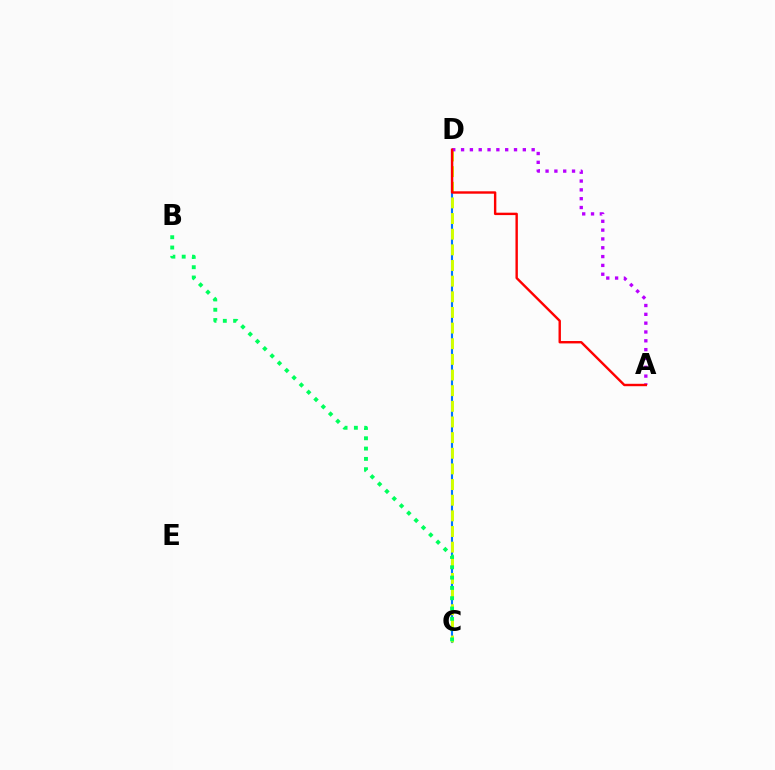{('C', 'D'): [{'color': '#0074ff', 'line_style': 'solid', 'thickness': 1.52}, {'color': '#d1ff00', 'line_style': 'dashed', 'thickness': 2.13}], ('B', 'C'): [{'color': '#00ff5c', 'line_style': 'dotted', 'thickness': 2.8}], ('A', 'D'): [{'color': '#b900ff', 'line_style': 'dotted', 'thickness': 2.4}, {'color': '#ff0000', 'line_style': 'solid', 'thickness': 1.73}]}